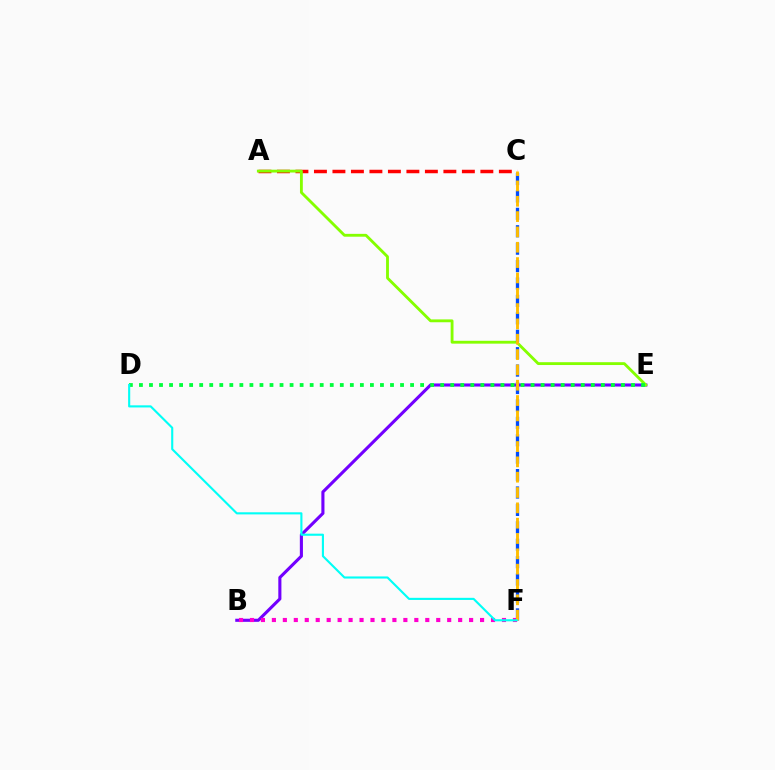{('A', 'C'): [{'color': '#ff0000', 'line_style': 'dashed', 'thickness': 2.51}], ('B', 'E'): [{'color': '#7200ff', 'line_style': 'solid', 'thickness': 2.23}], ('A', 'E'): [{'color': '#84ff00', 'line_style': 'solid', 'thickness': 2.05}], ('C', 'F'): [{'color': '#004bff', 'line_style': 'dashed', 'thickness': 2.37}, {'color': '#ffbd00', 'line_style': 'dashed', 'thickness': 2.08}], ('B', 'F'): [{'color': '#ff00cf', 'line_style': 'dotted', 'thickness': 2.98}], ('D', 'E'): [{'color': '#00ff39', 'line_style': 'dotted', 'thickness': 2.73}], ('D', 'F'): [{'color': '#00fff6', 'line_style': 'solid', 'thickness': 1.52}]}